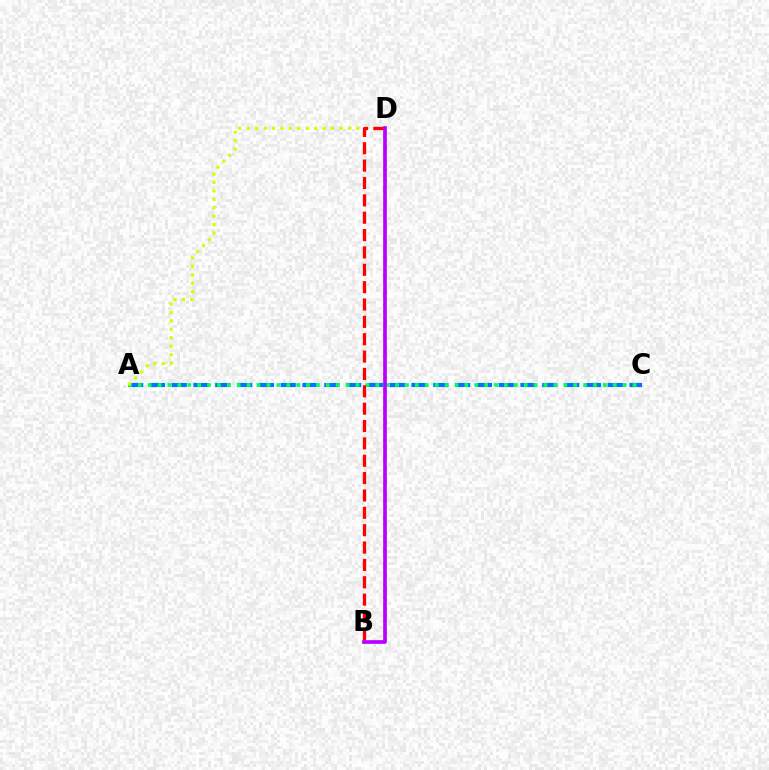{('A', 'C'): [{'color': '#0074ff', 'line_style': 'dashed', 'thickness': 2.96}, {'color': '#00ff5c', 'line_style': 'dotted', 'thickness': 2.69}], ('A', 'D'): [{'color': '#d1ff00', 'line_style': 'dotted', 'thickness': 2.29}], ('B', 'D'): [{'color': '#ff0000', 'line_style': 'dashed', 'thickness': 2.36}, {'color': '#b900ff', 'line_style': 'solid', 'thickness': 2.66}]}